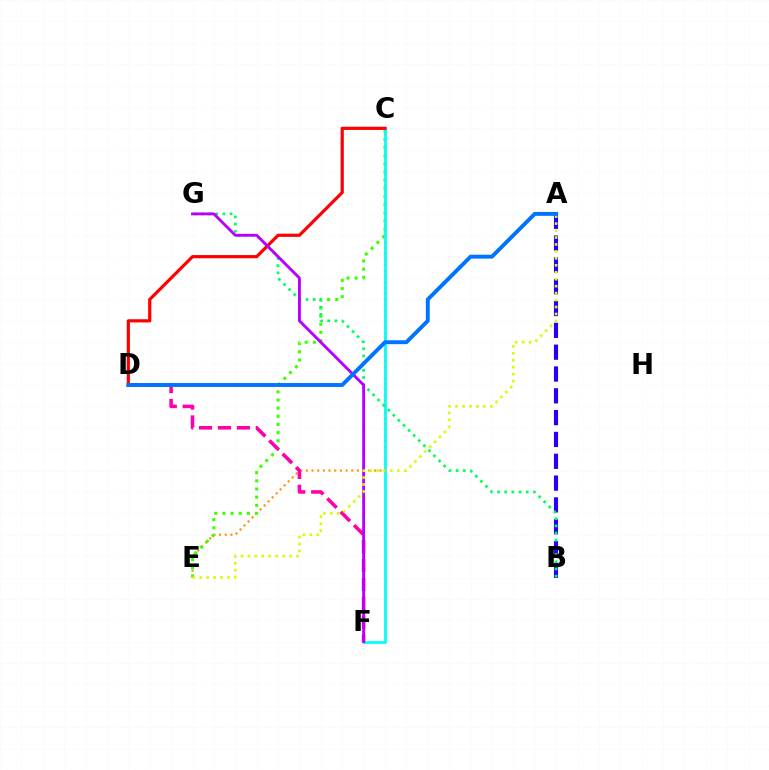{('A', 'B'): [{'color': '#2500ff', 'line_style': 'dashed', 'thickness': 2.96}], ('C', 'E'): [{'color': '#ff9400', 'line_style': 'dotted', 'thickness': 1.54}, {'color': '#3dff00', 'line_style': 'dotted', 'thickness': 2.22}], ('C', 'F'): [{'color': '#00fff6', 'line_style': 'solid', 'thickness': 1.99}], ('B', 'G'): [{'color': '#00ff5c', 'line_style': 'dotted', 'thickness': 1.95}], ('C', 'D'): [{'color': '#ff0000', 'line_style': 'solid', 'thickness': 2.29}], ('D', 'F'): [{'color': '#ff00ac', 'line_style': 'dashed', 'thickness': 2.57}], ('F', 'G'): [{'color': '#b900ff', 'line_style': 'solid', 'thickness': 2.07}], ('A', 'E'): [{'color': '#d1ff00', 'line_style': 'dotted', 'thickness': 1.89}], ('A', 'D'): [{'color': '#0074ff', 'line_style': 'solid', 'thickness': 2.81}]}